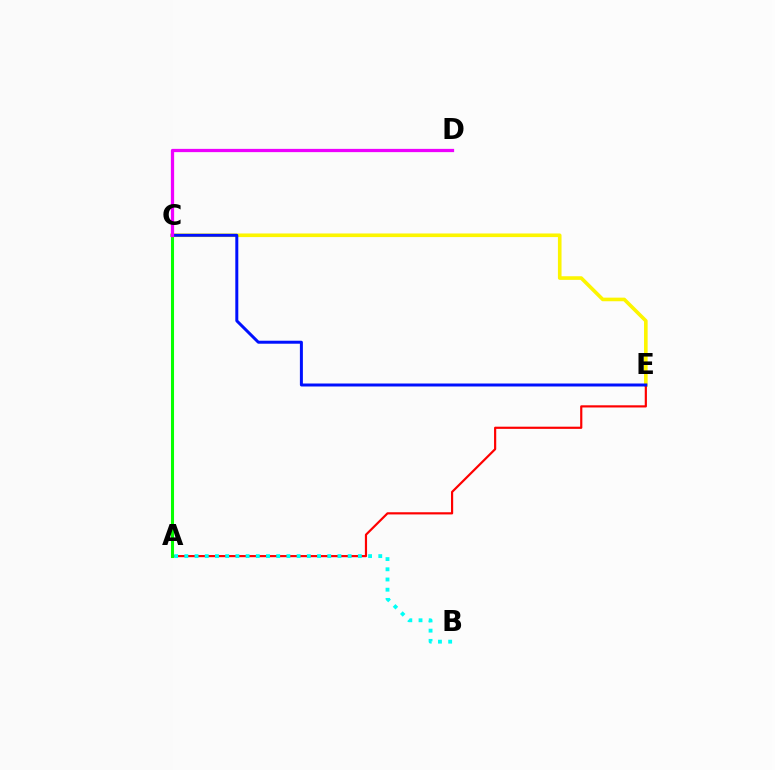{('C', 'E'): [{'color': '#fcf500', 'line_style': 'solid', 'thickness': 2.6}, {'color': '#0010ff', 'line_style': 'solid', 'thickness': 2.15}], ('A', 'E'): [{'color': '#ff0000', 'line_style': 'solid', 'thickness': 1.57}], ('A', 'B'): [{'color': '#00fff6', 'line_style': 'dotted', 'thickness': 2.77}], ('A', 'C'): [{'color': '#08ff00', 'line_style': 'solid', 'thickness': 2.2}], ('C', 'D'): [{'color': '#ee00ff', 'line_style': 'solid', 'thickness': 2.34}]}